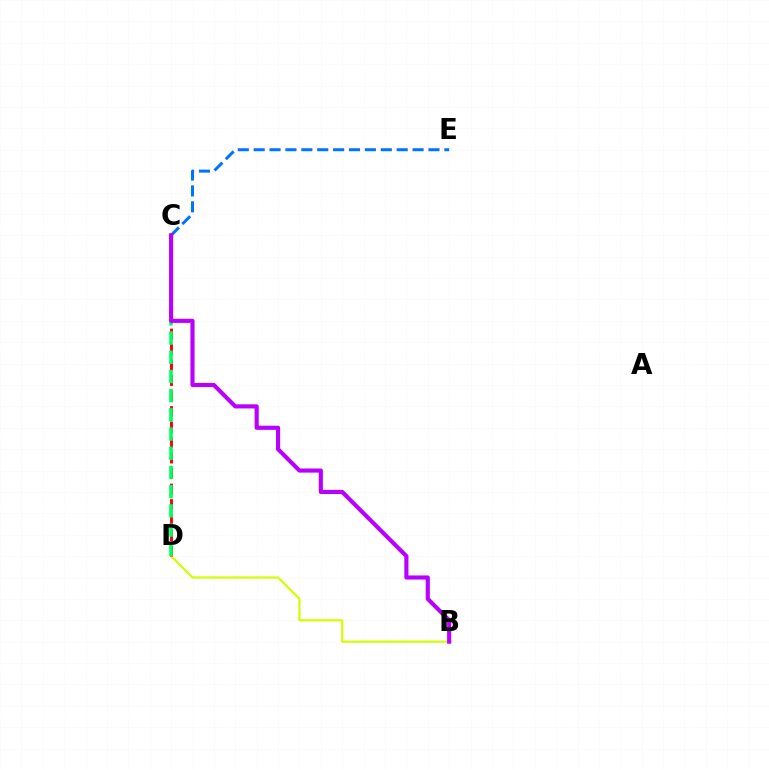{('C', 'E'): [{'color': '#0074ff', 'line_style': 'dashed', 'thickness': 2.16}], ('B', 'D'): [{'color': '#d1ff00', 'line_style': 'solid', 'thickness': 1.59}], ('C', 'D'): [{'color': '#ff0000', 'line_style': 'dashed', 'thickness': 2.11}, {'color': '#00ff5c', 'line_style': 'dashed', 'thickness': 2.61}], ('B', 'C'): [{'color': '#b900ff', 'line_style': 'solid', 'thickness': 2.97}]}